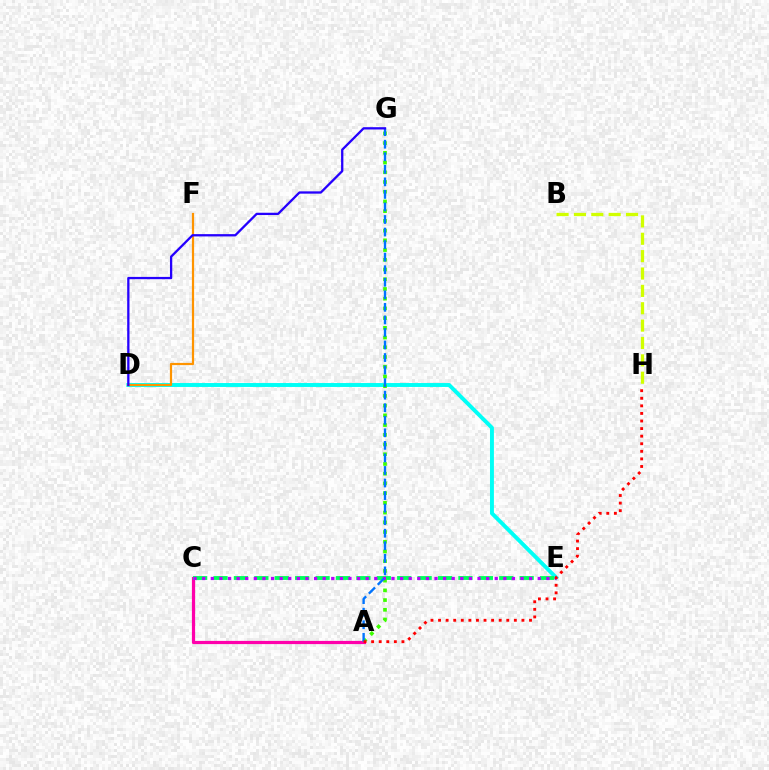{('A', 'C'): [{'color': '#ff00ac', 'line_style': 'solid', 'thickness': 2.3}], ('D', 'E'): [{'color': '#00fff6', 'line_style': 'solid', 'thickness': 2.83}], ('C', 'E'): [{'color': '#00ff5c', 'line_style': 'dashed', 'thickness': 2.77}, {'color': '#b900ff', 'line_style': 'dotted', 'thickness': 2.34}], ('A', 'G'): [{'color': '#3dff00', 'line_style': 'dotted', 'thickness': 2.64}, {'color': '#0074ff', 'line_style': 'dashed', 'thickness': 1.7}], ('D', 'F'): [{'color': '#ff9400', 'line_style': 'solid', 'thickness': 1.59}], ('A', 'H'): [{'color': '#ff0000', 'line_style': 'dotted', 'thickness': 2.06}], ('B', 'H'): [{'color': '#d1ff00', 'line_style': 'dashed', 'thickness': 2.36}], ('D', 'G'): [{'color': '#2500ff', 'line_style': 'solid', 'thickness': 1.65}]}